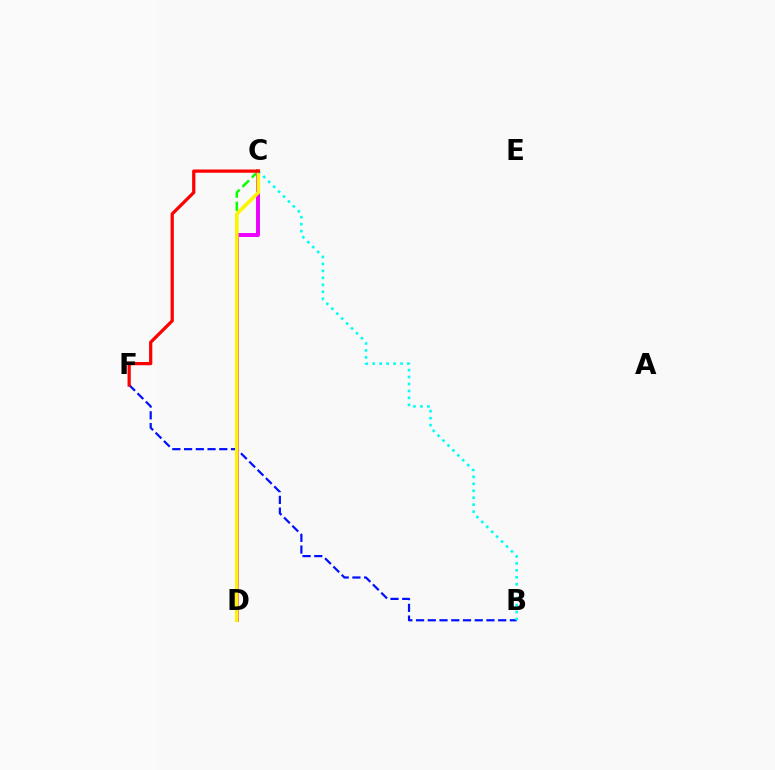{('B', 'F'): [{'color': '#0010ff', 'line_style': 'dashed', 'thickness': 1.59}], ('C', 'D'): [{'color': '#08ff00', 'line_style': 'dashed', 'thickness': 1.79}, {'color': '#ee00ff', 'line_style': 'solid', 'thickness': 2.83}, {'color': '#fcf500', 'line_style': 'solid', 'thickness': 2.57}], ('B', 'C'): [{'color': '#00fff6', 'line_style': 'dotted', 'thickness': 1.89}], ('C', 'F'): [{'color': '#ff0000', 'line_style': 'solid', 'thickness': 2.34}]}